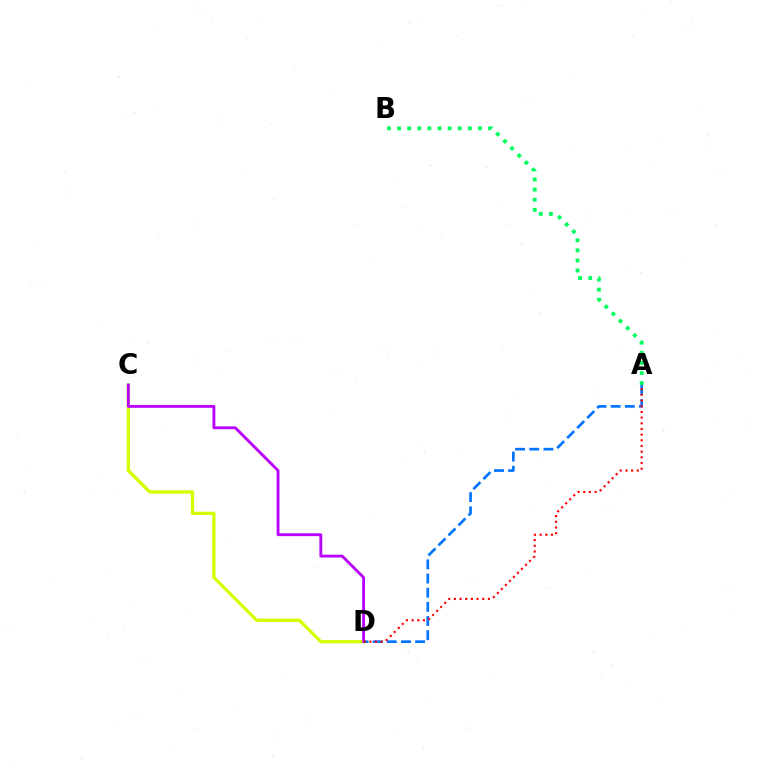{('A', 'B'): [{'color': '#00ff5c', 'line_style': 'dotted', 'thickness': 2.75}], ('C', 'D'): [{'color': '#d1ff00', 'line_style': 'solid', 'thickness': 2.36}, {'color': '#b900ff', 'line_style': 'solid', 'thickness': 2.05}], ('A', 'D'): [{'color': '#0074ff', 'line_style': 'dashed', 'thickness': 1.92}, {'color': '#ff0000', 'line_style': 'dotted', 'thickness': 1.54}]}